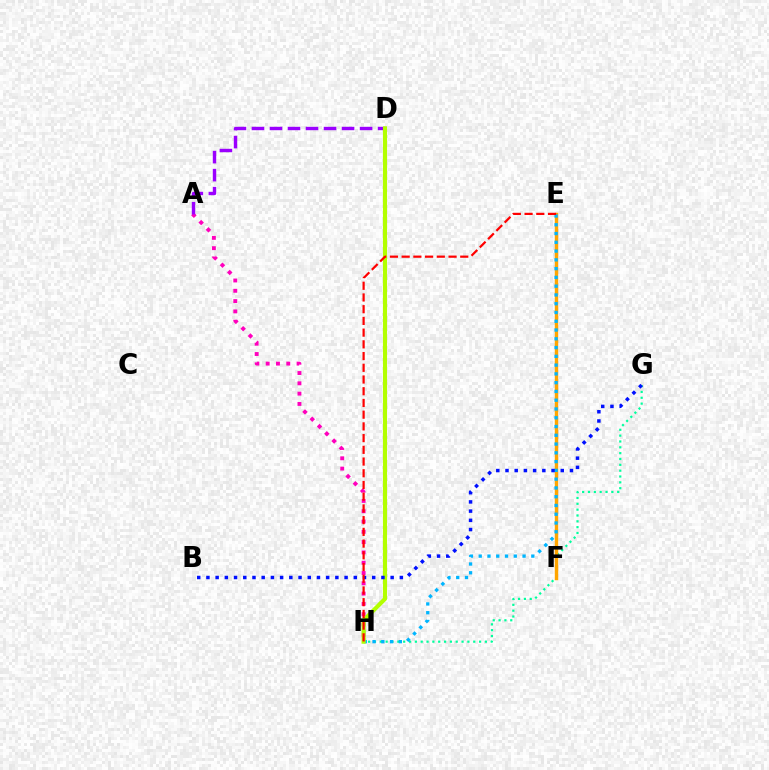{('G', 'H'): [{'color': '#00ff9d', 'line_style': 'dotted', 'thickness': 1.59}], ('A', 'H'): [{'color': '#ff00bd', 'line_style': 'dotted', 'thickness': 2.8}], ('D', 'H'): [{'color': '#08ff00', 'line_style': 'dotted', 'thickness': 2.34}, {'color': '#b3ff00', 'line_style': 'solid', 'thickness': 2.97}], ('E', 'F'): [{'color': '#ffa500', 'line_style': 'solid', 'thickness': 2.45}], ('A', 'D'): [{'color': '#9b00ff', 'line_style': 'dashed', 'thickness': 2.45}], ('E', 'H'): [{'color': '#00b5ff', 'line_style': 'dotted', 'thickness': 2.38}, {'color': '#ff0000', 'line_style': 'dashed', 'thickness': 1.59}], ('B', 'G'): [{'color': '#0010ff', 'line_style': 'dotted', 'thickness': 2.5}]}